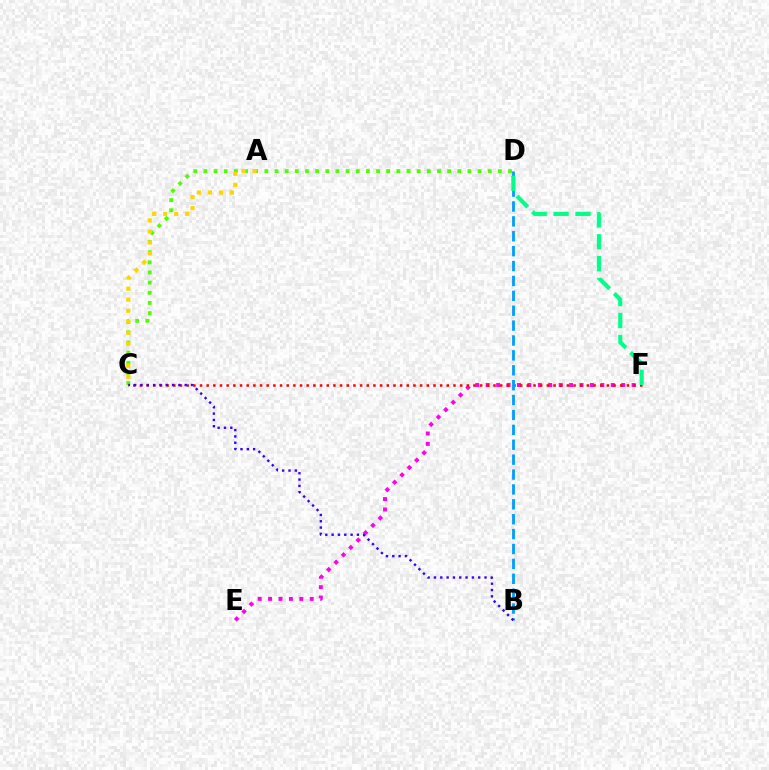{('E', 'F'): [{'color': '#ff00ed', 'line_style': 'dotted', 'thickness': 2.83}], ('C', 'D'): [{'color': '#4fff00', 'line_style': 'dotted', 'thickness': 2.76}], ('C', 'F'): [{'color': '#ff0000', 'line_style': 'dotted', 'thickness': 1.81}], ('B', 'D'): [{'color': '#009eff', 'line_style': 'dashed', 'thickness': 2.02}], ('A', 'C'): [{'color': '#ffd500', 'line_style': 'dotted', 'thickness': 2.99}], ('B', 'C'): [{'color': '#3700ff', 'line_style': 'dotted', 'thickness': 1.72}], ('D', 'F'): [{'color': '#00ff86', 'line_style': 'dashed', 'thickness': 2.98}]}